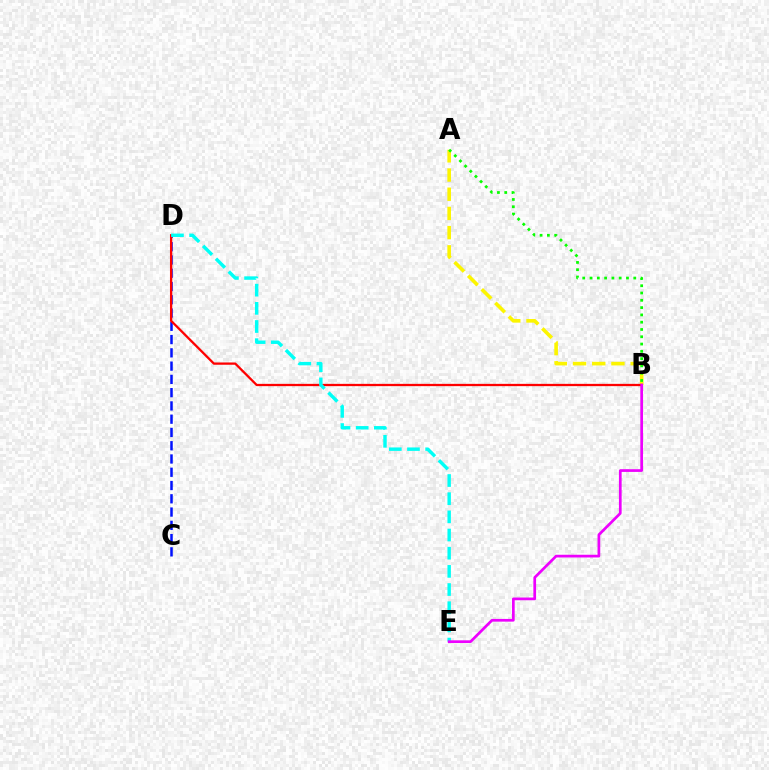{('A', 'B'): [{'color': '#fcf500', 'line_style': 'dashed', 'thickness': 2.61}, {'color': '#08ff00', 'line_style': 'dotted', 'thickness': 1.98}], ('C', 'D'): [{'color': '#0010ff', 'line_style': 'dashed', 'thickness': 1.8}], ('B', 'D'): [{'color': '#ff0000', 'line_style': 'solid', 'thickness': 1.64}], ('D', 'E'): [{'color': '#00fff6', 'line_style': 'dashed', 'thickness': 2.47}], ('B', 'E'): [{'color': '#ee00ff', 'line_style': 'solid', 'thickness': 1.95}]}